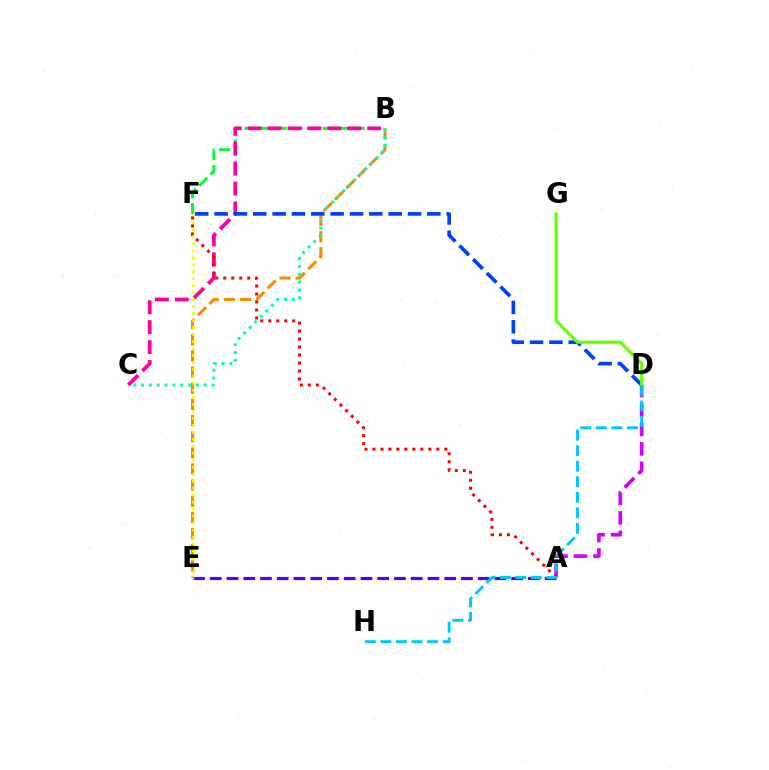{('B', 'E'): [{'color': '#ff8800', 'line_style': 'dashed', 'thickness': 2.19}], ('B', 'F'): [{'color': '#00ff27', 'line_style': 'dashed', 'thickness': 2.12}], ('A', 'E'): [{'color': '#4f00ff', 'line_style': 'dashed', 'thickness': 2.27}], ('B', 'C'): [{'color': '#00ffaf', 'line_style': 'dotted', 'thickness': 2.13}, {'color': '#ff00a0', 'line_style': 'dashed', 'thickness': 2.7}], ('E', 'F'): [{'color': '#eeff00', 'line_style': 'dotted', 'thickness': 1.9}], ('A', 'D'): [{'color': '#d600ff', 'line_style': 'dashed', 'thickness': 2.65}], ('D', 'F'): [{'color': '#003fff', 'line_style': 'dashed', 'thickness': 2.63}], ('D', 'G'): [{'color': '#66ff00', 'line_style': 'solid', 'thickness': 2.26}], ('A', 'F'): [{'color': '#ff0000', 'line_style': 'dotted', 'thickness': 2.17}], ('D', 'H'): [{'color': '#00c7ff', 'line_style': 'dashed', 'thickness': 2.11}]}